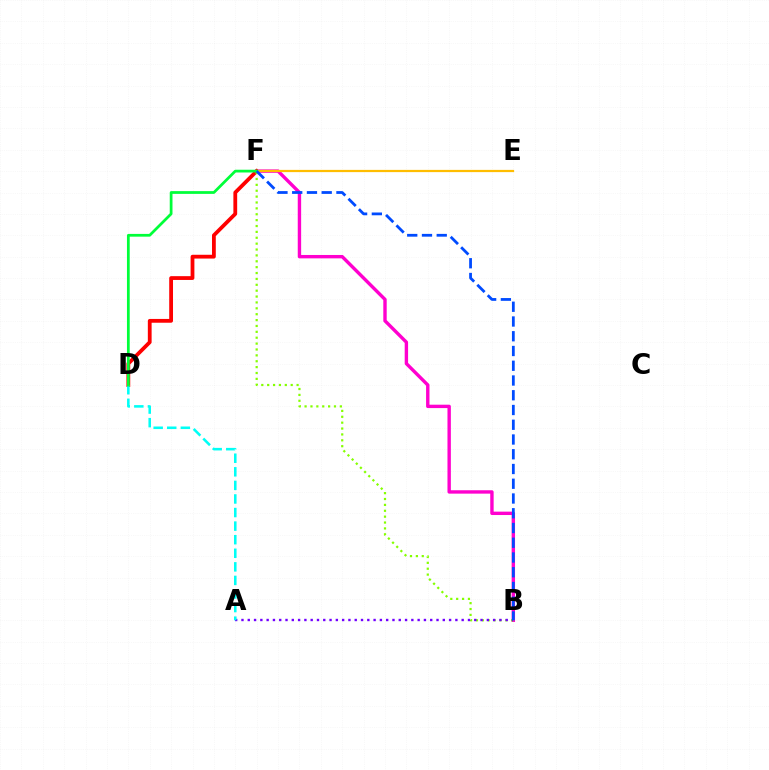{('B', 'F'): [{'color': '#ff00cf', 'line_style': 'solid', 'thickness': 2.44}, {'color': '#84ff00', 'line_style': 'dotted', 'thickness': 1.6}, {'color': '#004bff', 'line_style': 'dashed', 'thickness': 2.0}], ('D', 'F'): [{'color': '#ff0000', 'line_style': 'solid', 'thickness': 2.73}, {'color': '#00ff39', 'line_style': 'solid', 'thickness': 1.98}], ('A', 'B'): [{'color': '#7200ff', 'line_style': 'dotted', 'thickness': 1.71}], ('E', 'F'): [{'color': '#ffbd00', 'line_style': 'solid', 'thickness': 1.61}], ('A', 'D'): [{'color': '#00fff6', 'line_style': 'dashed', 'thickness': 1.84}]}